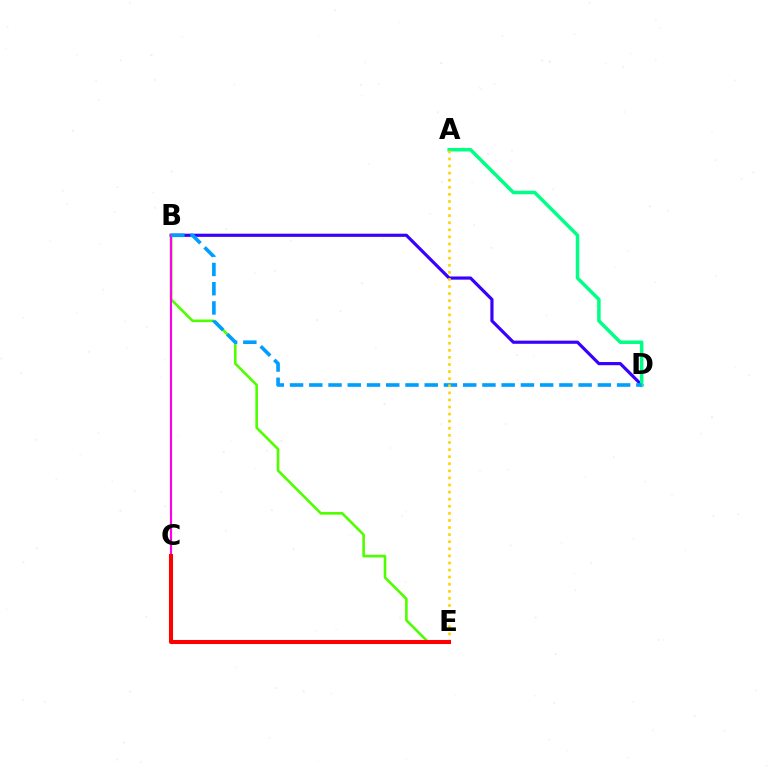{('B', 'D'): [{'color': '#3700ff', 'line_style': 'solid', 'thickness': 2.28}, {'color': '#009eff', 'line_style': 'dashed', 'thickness': 2.61}], ('B', 'E'): [{'color': '#4fff00', 'line_style': 'solid', 'thickness': 1.89}], ('A', 'D'): [{'color': '#00ff86', 'line_style': 'solid', 'thickness': 2.52}], ('B', 'C'): [{'color': '#ff00ed', 'line_style': 'solid', 'thickness': 1.54}], ('A', 'E'): [{'color': '#ffd500', 'line_style': 'dotted', 'thickness': 1.93}], ('C', 'E'): [{'color': '#ff0000', 'line_style': 'solid', 'thickness': 2.93}]}